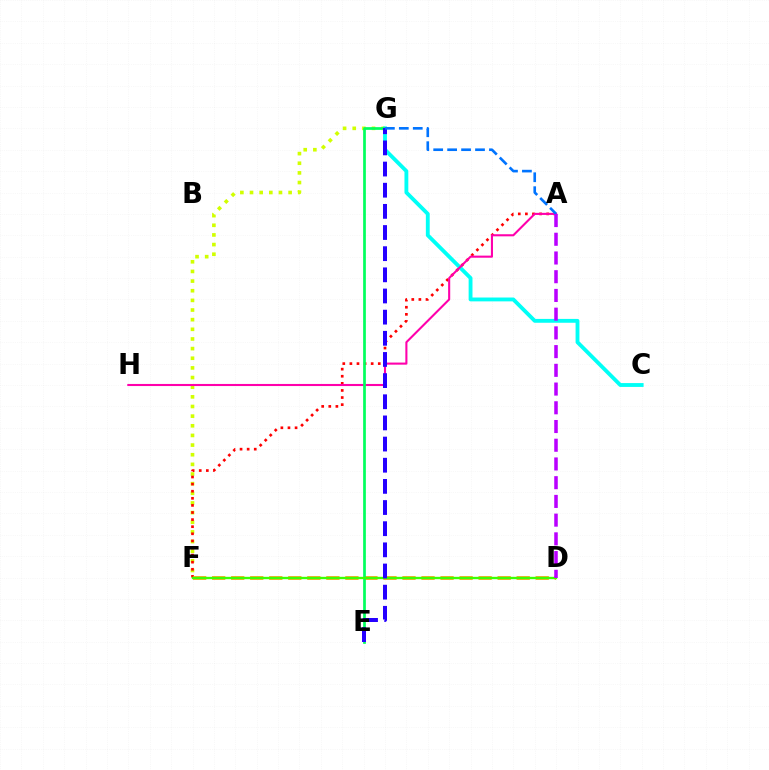{('F', 'G'): [{'color': '#d1ff00', 'line_style': 'dotted', 'thickness': 2.62}], ('C', 'G'): [{'color': '#00fff6', 'line_style': 'solid', 'thickness': 2.77}], ('A', 'F'): [{'color': '#ff0000', 'line_style': 'dotted', 'thickness': 1.93}], ('D', 'F'): [{'color': '#ff9400', 'line_style': 'dashed', 'thickness': 2.59}, {'color': '#3dff00', 'line_style': 'solid', 'thickness': 1.7}], ('A', 'H'): [{'color': '#ff00ac', 'line_style': 'solid', 'thickness': 1.5}], ('E', 'G'): [{'color': '#00ff5c', 'line_style': 'solid', 'thickness': 1.95}, {'color': '#2500ff', 'line_style': 'dashed', 'thickness': 2.87}], ('A', 'G'): [{'color': '#0074ff', 'line_style': 'dashed', 'thickness': 1.89}], ('A', 'D'): [{'color': '#b900ff', 'line_style': 'dashed', 'thickness': 2.54}]}